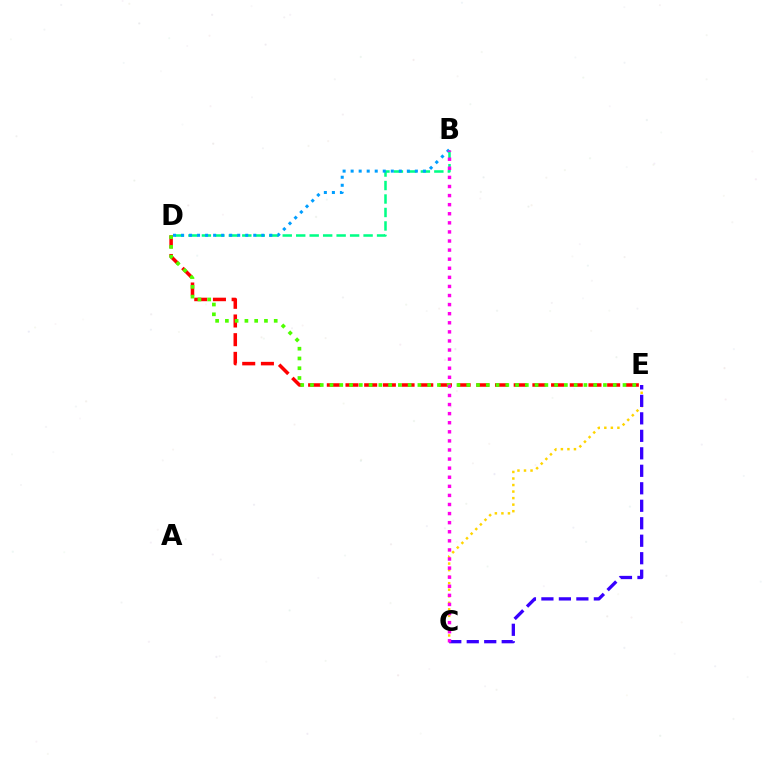{('B', 'D'): [{'color': '#00ff86', 'line_style': 'dashed', 'thickness': 1.83}, {'color': '#009eff', 'line_style': 'dotted', 'thickness': 2.18}], ('C', 'E'): [{'color': '#ffd500', 'line_style': 'dotted', 'thickness': 1.78}, {'color': '#3700ff', 'line_style': 'dashed', 'thickness': 2.38}], ('D', 'E'): [{'color': '#ff0000', 'line_style': 'dashed', 'thickness': 2.54}, {'color': '#4fff00', 'line_style': 'dotted', 'thickness': 2.65}], ('B', 'C'): [{'color': '#ff00ed', 'line_style': 'dotted', 'thickness': 2.47}]}